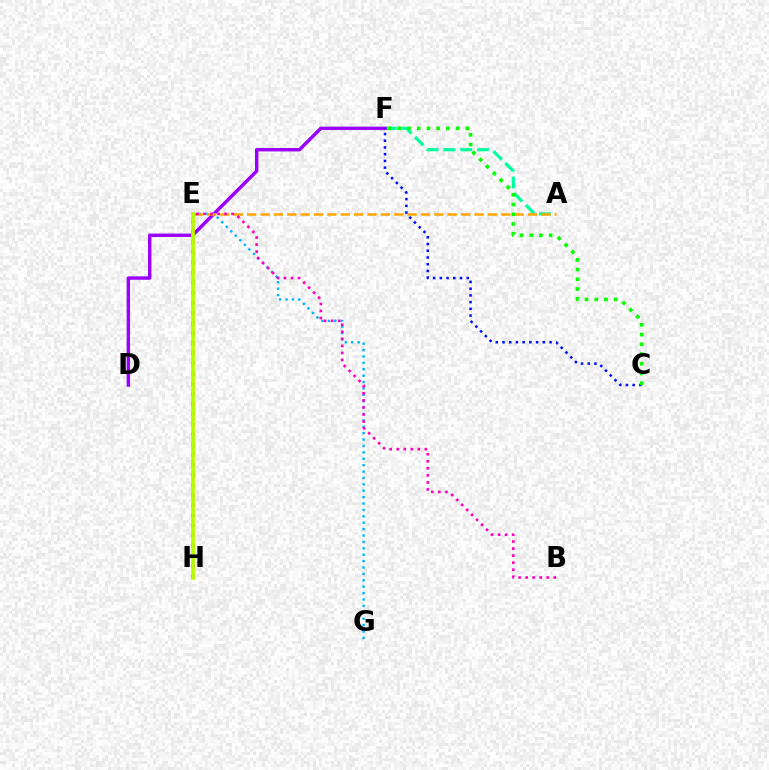{('A', 'F'): [{'color': '#00ff9d', 'line_style': 'dashed', 'thickness': 2.29}], ('D', 'F'): [{'color': '#9b00ff', 'line_style': 'solid', 'thickness': 2.46}], ('E', 'H'): [{'color': '#ff0000', 'line_style': 'dotted', 'thickness': 2.75}, {'color': '#b3ff00', 'line_style': 'solid', 'thickness': 2.71}], ('C', 'F'): [{'color': '#0010ff', 'line_style': 'dotted', 'thickness': 1.83}, {'color': '#08ff00', 'line_style': 'dotted', 'thickness': 2.64}], ('E', 'G'): [{'color': '#00b5ff', 'line_style': 'dotted', 'thickness': 1.74}], ('A', 'E'): [{'color': '#ffa500', 'line_style': 'dashed', 'thickness': 1.82}], ('B', 'E'): [{'color': '#ff00bd', 'line_style': 'dotted', 'thickness': 1.91}]}